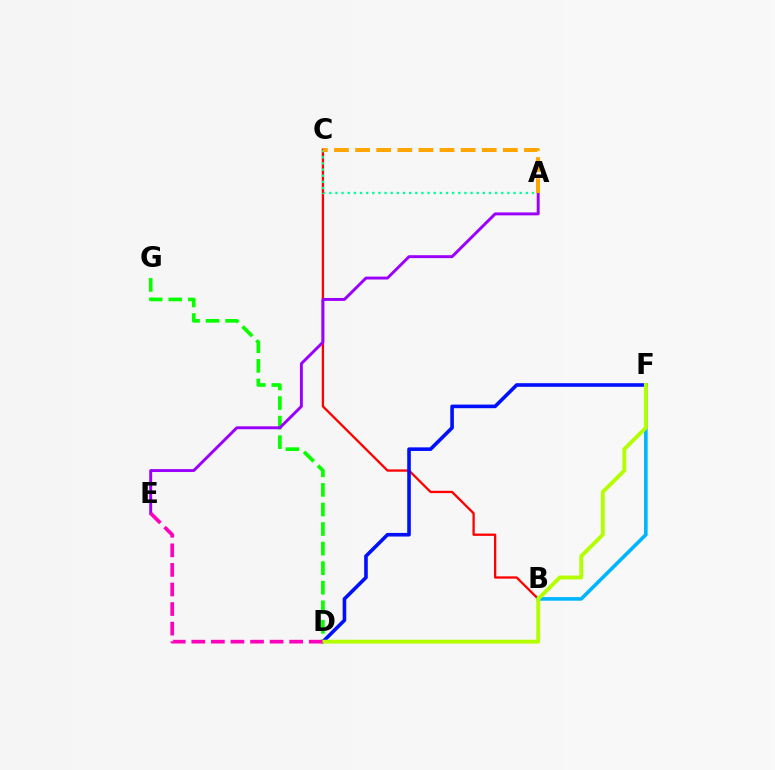{('B', 'C'): [{'color': '#ff0000', 'line_style': 'solid', 'thickness': 1.66}], ('D', 'G'): [{'color': '#08ff00', 'line_style': 'dashed', 'thickness': 2.66}], ('B', 'F'): [{'color': '#00b5ff', 'line_style': 'solid', 'thickness': 2.6}], ('D', 'F'): [{'color': '#0010ff', 'line_style': 'solid', 'thickness': 2.6}, {'color': '#b3ff00', 'line_style': 'solid', 'thickness': 2.78}], ('A', 'E'): [{'color': '#9b00ff', 'line_style': 'solid', 'thickness': 2.11}], ('D', 'E'): [{'color': '#ff00bd', 'line_style': 'dashed', 'thickness': 2.66}], ('A', 'C'): [{'color': '#00ff9d', 'line_style': 'dotted', 'thickness': 1.67}, {'color': '#ffa500', 'line_style': 'dashed', 'thickness': 2.87}]}